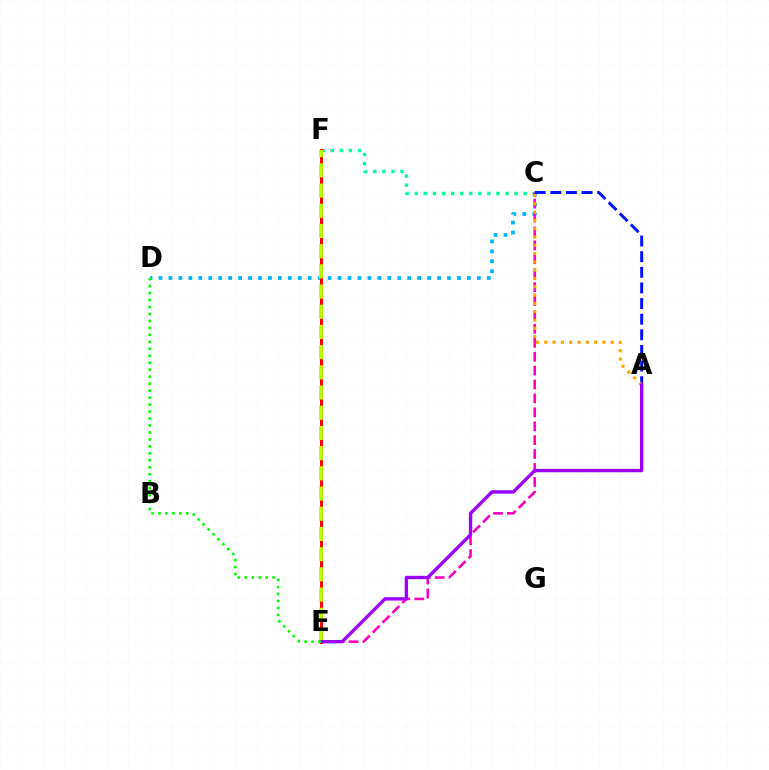{('C', 'F'): [{'color': '#00ff9d', 'line_style': 'dotted', 'thickness': 2.46}], ('C', 'D'): [{'color': '#00b5ff', 'line_style': 'dotted', 'thickness': 2.7}], ('C', 'E'): [{'color': '#ff00bd', 'line_style': 'dashed', 'thickness': 1.89}], ('A', 'C'): [{'color': '#0010ff', 'line_style': 'dashed', 'thickness': 2.12}, {'color': '#ffa500', 'line_style': 'dotted', 'thickness': 2.26}], ('E', 'F'): [{'color': '#ff0000', 'line_style': 'solid', 'thickness': 2.16}, {'color': '#b3ff00', 'line_style': 'dashed', 'thickness': 2.74}], ('A', 'E'): [{'color': '#9b00ff', 'line_style': 'solid', 'thickness': 2.43}], ('D', 'E'): [{'color': '#08ff00', 'line_style': 'dotted', 'thickness': 1.89}]}